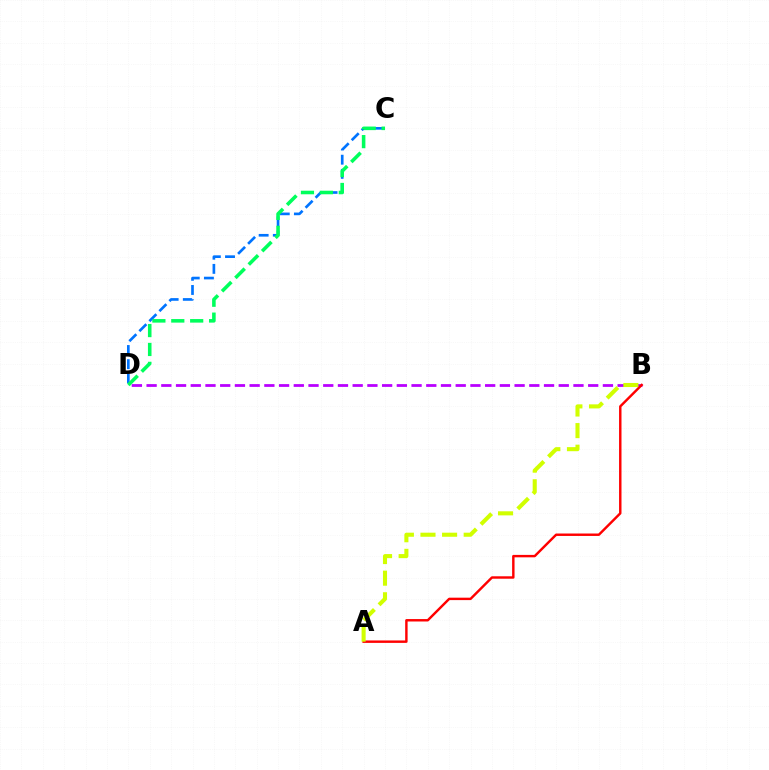{('C', 'D'): [{'color': '#0074ff', 'line_style': 'dashed', 'thickness': 1.92}, {'color': '#00ff5c', 'line_style': 'dashed', 'thickness': 2.57}], ('B', 'D'): [{'color': '#b900ff', 'line_style': 'dashed', 'thickness': 2.0}], ('A', 'B'): [{'color': '#ff0000', 'line_style': 'solid', 'thickness': 1.75}, {'color': '#d1ff00', 'line_style': 'dashed', 'thickness': 2.94}]}